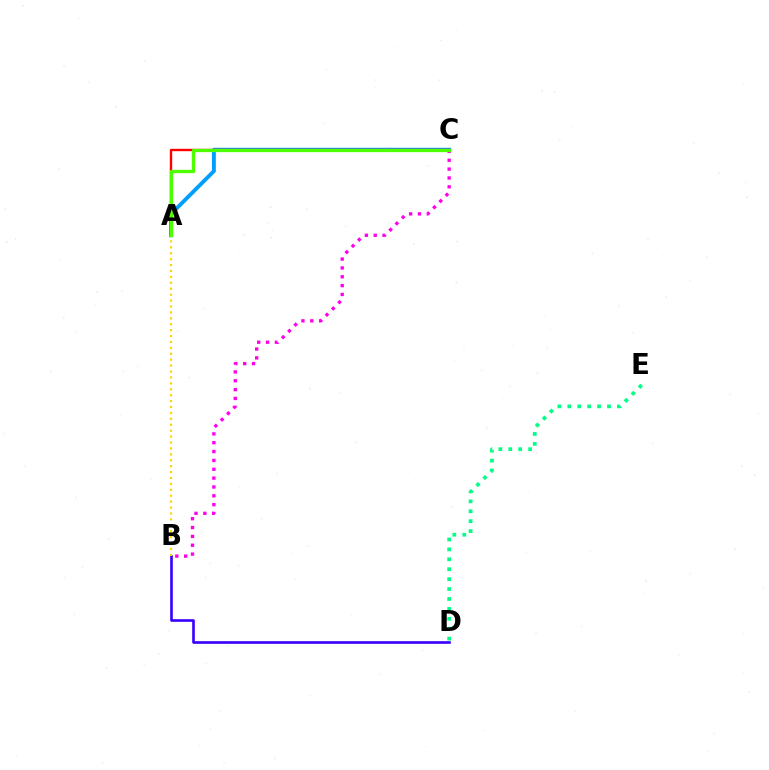{('B', 'C'): [{'color': '#ff00ed', 'line_style': 'dotted', 'thickness': 2.4}], ('A', 'C'): [{'color': '#009eff', 'line_style': 'solid', 'thickness': 2.8}, {'color': '#ff0000', 'line_style': 'solid', 'thickness': 1.72}, {'color': '#4fff00', 'line_style': 'solid', 'thickness': 2.37}], ('D', 'E'): [{'color': '#00ff86', 'line_style': 'dotted', 'thickness': 2.7}], ('B', 'D'): [{'color': '#3700ff', 'line_style': 'solid', 'thickness': 1.89}], ('A', 'B'): [{'color': '#ffd500', 'line_style': 'dotted', 'thickness': 1.61}]}